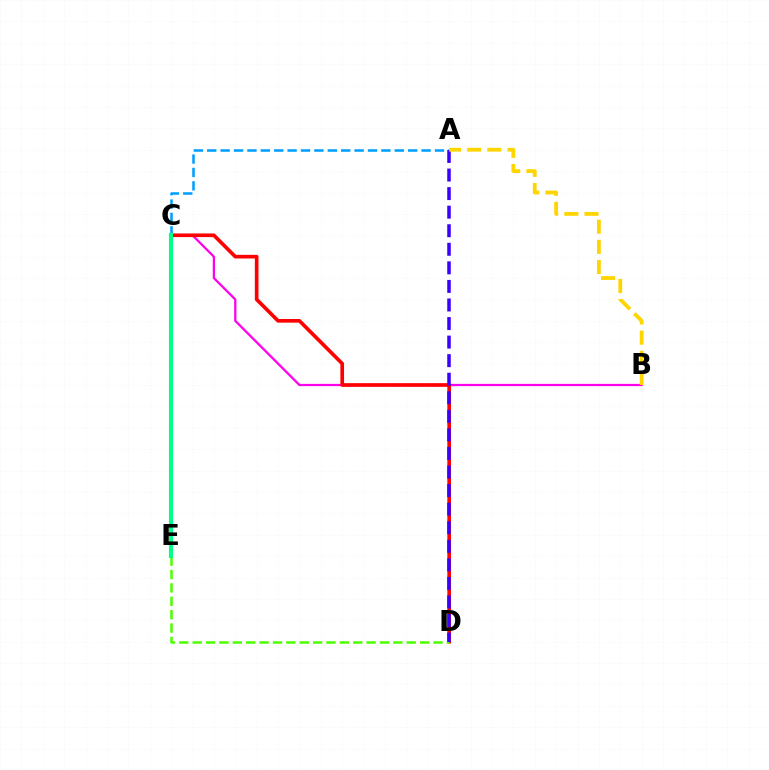{('B', 'C'): [{'color': '#ff00ed', 'line_style': 'solid', 'thickness': 1.63}], ('C', 'D'): [{'color': '#ff0000', 'line_style': 'solid', 'thickness': 2.63}], ('A', 'C'): [{'color': '#009eff', 'line_style': 'dashed', 'thickness': 1.82}], ('D', 'E'): [{'color': '#4fff00', 'line_style': 'dashed', 'thickness': 1.82}], ('A', 'D'): [{'color': '#3700ff', 'line_style': 'dashed', 'thickness': 2.52}], ('A', 'B'): [{'color': '#ffd500', 'line_style': 'dashed', 'thickness': 2.74}], ('C', 'E'): [{'color': '#00ff86', 'line_style': 'solid', 'thickness': 2.97}]}